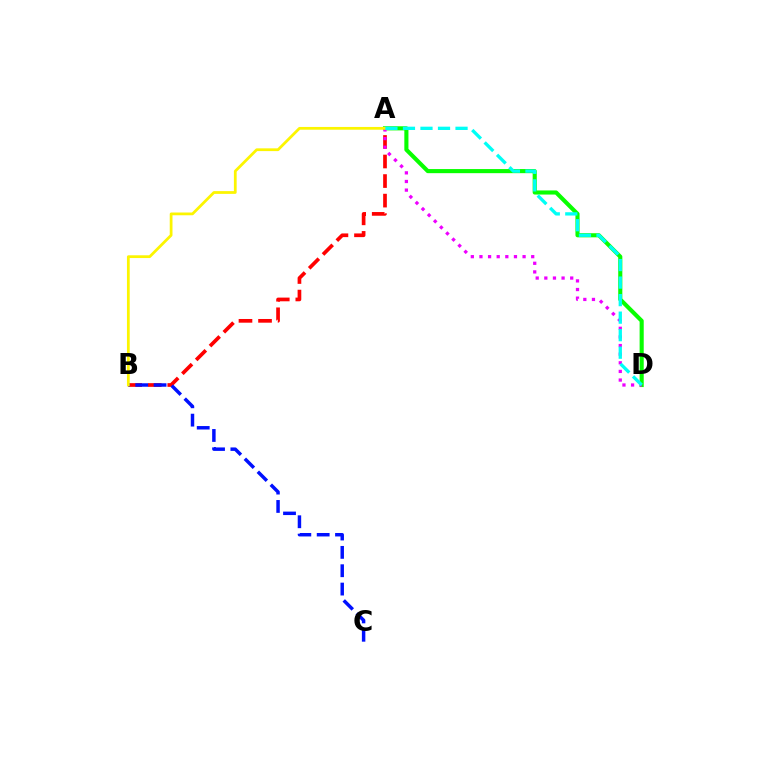{('A', 'B'): [{'color': '#ff0000', 'line_style': 'dashed', 'thickness': 2.66}, {'color': '#fcf500', 'line_style': 'solid', 'thickness': 1.99}], ('B', 'C'): [{'color': '#0010ff', 'line_style': 'dashed', 'thickness': 2.49}], ('A', 'D'): [{'color': '#08ff00', 'line_style': 'solid', 'thickness': 2.96}, {'color': '#ee00ff', 'line_style': 'dotted', 'thickness': 2.34}, {'color': '#00fff6', 'line_style': 'dashed', 'thickness': 2.38}]}